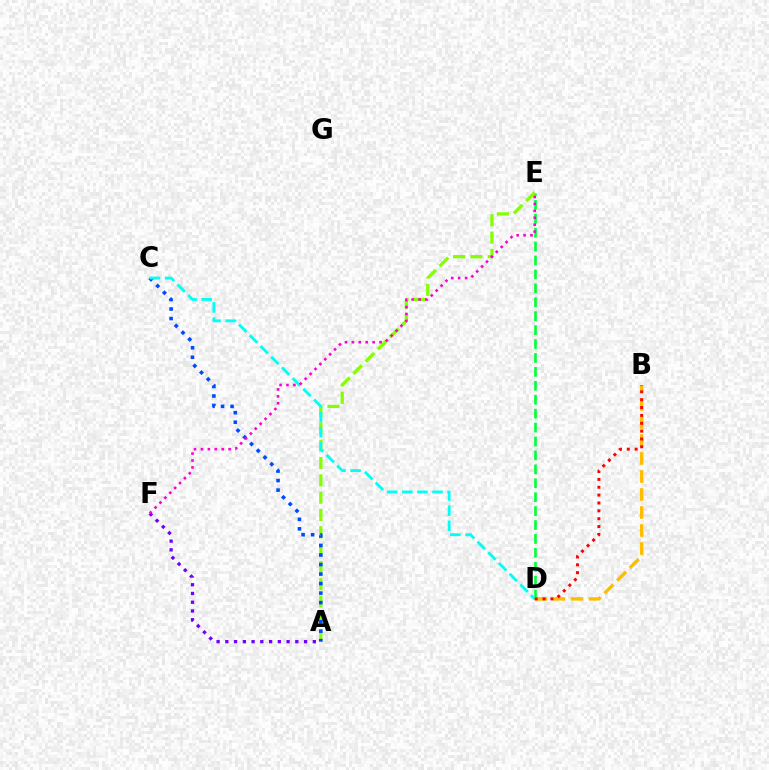{('D', 'E'): [{'color': '#00ff39', 'line_style': 'dashed', 'thickness': 1.89}], ('A', 'E'): [{'color': '#84ff00', 'line_style': 'dashed', 'thickness': 2.35}], ('A', 'C'): [{'color': '#004bff', 'line_style': 'dotted', 'thickness': 2.59}], ('C', 'D'): [{'color': '#00fff6', 'line_style': 'dashed', 'thickness': 2.06}], ('A', 'F'): [{'color': '#7200ff', 'line_style': 'dotted', 'thickness': 2.38}], ('B', 'D'): [{'color': '#ffbd00', 'line_style': 'dashed', 'thickness': 2.45}, {'color': '#ff0000', 'line_style': 'dotted', 'thickness': 2.13}], ('E', 'F'): [{'color': '#ff00cf', 'line_style': 'dotted', 'thickness': 1.88}]}